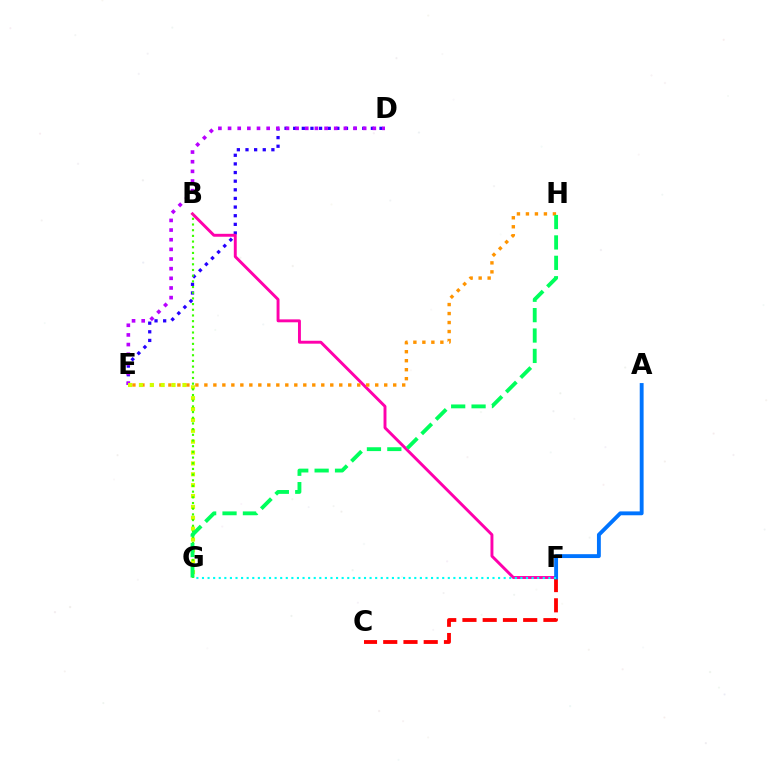{('D', 'E'): [{'color': '#2500ff', 'line_style': 'dotted', 'thickness': 2.35}, {'color': '#b900ff', 'line_style': 'dotted', 'thickness': 2.62}], ('B', 'F'): [{'color': '#ff00ac', 'line_style': 'solid', 'thickness': 2.1}], ('C', 'F'): [{'color': '#ff0000', 'line_style': 'dashed', 'thickness': 2.75}], ('A', 'F'): [{'color': '#0074ff', 'line_style': 'solid', 'thickness': 2.79}], ('F', 'G'): [{'color': '#00fff6', 'line_style': 'dotted', 'thickness': 1.52}], ('E', 'H'): [{'color': '#ff9400', 'line_style': 'dotted', 'thickness': 2.44}], ('E', 'G'): [{'color': '#d1ff00', 'line_style': 'dotted', 'thickness': 2.95}], ('B', 'G'): [{'color': '#3dff00', 'line_style': 'dotted', 'thickness': 1.54}], ('G', 'H'): [{'color': '#00ff5c', 'line_style': 'dashed', 'thickness': 2.77}]}